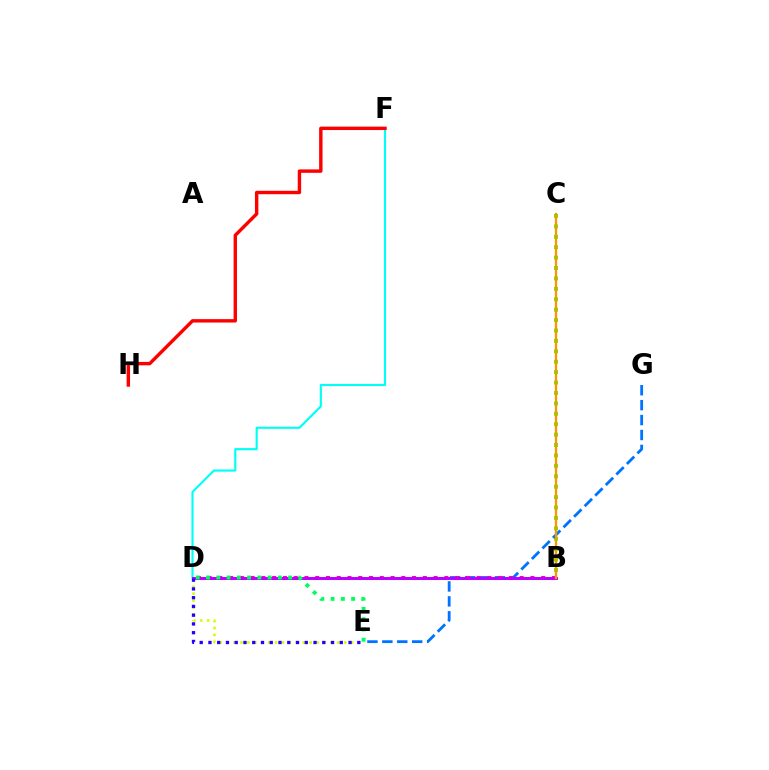{('B', 'C'): [{'color': '#3dff00', 'line_style': 'dotted', 'thickness': 2.83}, {'color': '#ff9400', 'line_style': 'solid', 'thickness': 1.66}], ('D', 'F'): [{'color': '#00fff6', 'line_style': 'solid', 'thickness': 1.54}], ('F', 'H'): [{'color': '#ff0000', 'line_style': 'solid', 'thickness': 2.45}], ('D', 'E'): [{'color': '#d1ff00', 'line_style': 'dotted', 'thickness': 1.88}, {'color': '#2500ff', 'line_style': 'dotted', 'thickness': 2.38}, {'color': '#00ff5c', 'line_style': 'dotted', 'thickness': 2.79}], ('E', 'G'): [{'color': '#0074ff', 'line_style': 'dashed', 'thickness': 2.03}], ('B', 'D'): [{'color': '#ff00ac', 'line_style': 'dotted', 'thickness': 2.92}, {'color': '#b900ff', 'line_style': 'solid', 'thickness': 2.13}]}